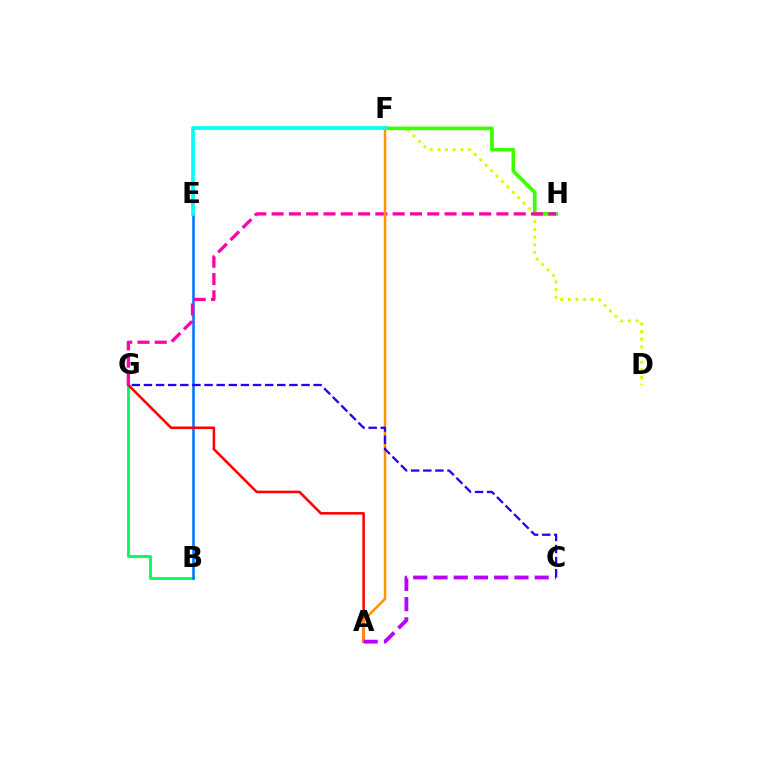{('B', 'G'): [{'color': '#00ff5c', 'line_style': 'solid', 'thickness': 2.06}], ('D', 'F'): [{'color': '#d1ff00', 'line_style': 'dotted', 'thickness': 2.08}], ('B', 'E'): [{'color': '#0074ff', 'line_style': 'solid', 'thickness': 1.84}], ('F', 'H'): [{'color': '#3dff00', 'line_style': 'solid', 'thickness': 2.65}], ('A', 'G'): [{'color': '#ff0000', 'line_style': 'solid', 'thickness': 1.84}], ('G', 'H'): [{'color': '#ff00ac', 'line_style': 'dashed', 'thickness': 2.35}], ('A', 'F'): [{'color': '#ff9400', 'line_style': 'solid', 'thickness': 1.79}], ('A', 'C'): [{'color': '#b900ff', 'line_style': 'dashed', 'thickness': 2.75}], ('C', 'G'): [{'color': '#2500ff', 'line_style': 'dashed', 'thickness': 1.65}], ('E', 'F'): [{'color': '#00fff6', 'line_style': 'solid', 'thickness': 2.66}]}